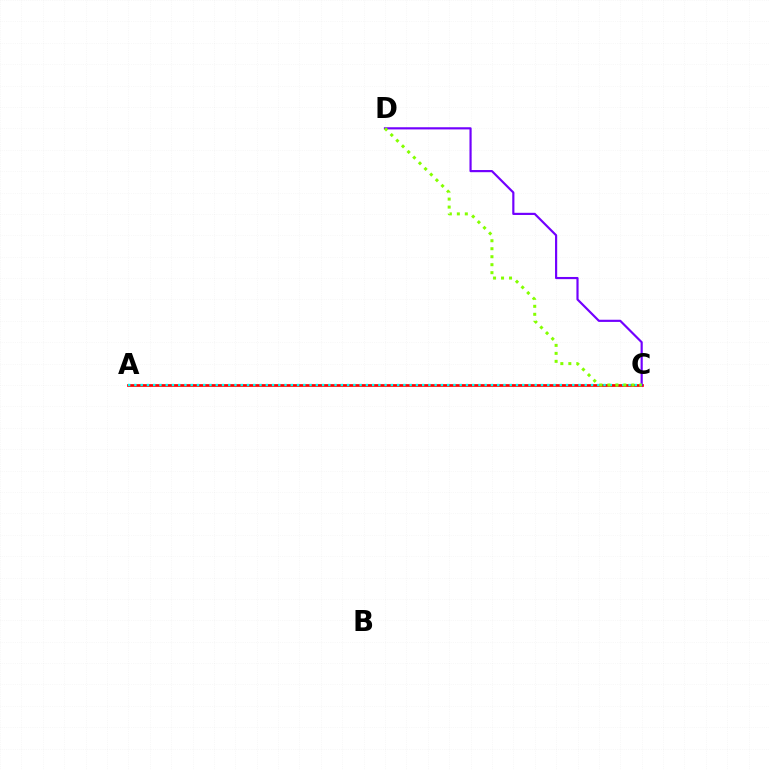{('A', 'C'): [{'color': '#ff0000', 'line_style': 'solid', 'thickness': 1.95}, {'color': '#00fff6', 'line_style': 'dotted', 'thickness': 1.7}], ('C', 'D'): [{'color': '#7200ff', 'line_style': 'solid', 'thickness': 1.56}, {'color': '#84ff00', 'line_style': 'dotted', 'thickness': 2.17}]}